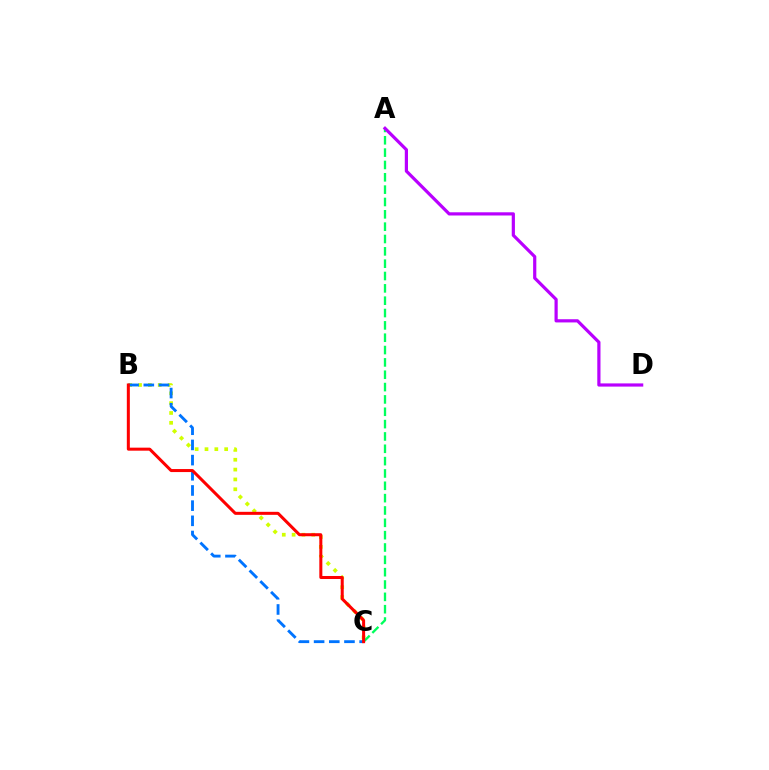{('B', 'C'): [{'color': '#d1ff00', 'line_style': 'dotted', 'thickness': 2.67}, {'color': '#0074ff', 'line_style': 'dashed', 'thickness': 2.06}, {'color': '#ff0000', 'line_style': 'solid', 'thickness': 2.18}], ('A', 'C'): [{'color': '#00ff5c', 'line_style': 'dashed', 'thickness': 1.68}], ('A', 'D'): [{'color': '#b900ff', 'line_style': 'solid', 'thickness': 2.3}]}